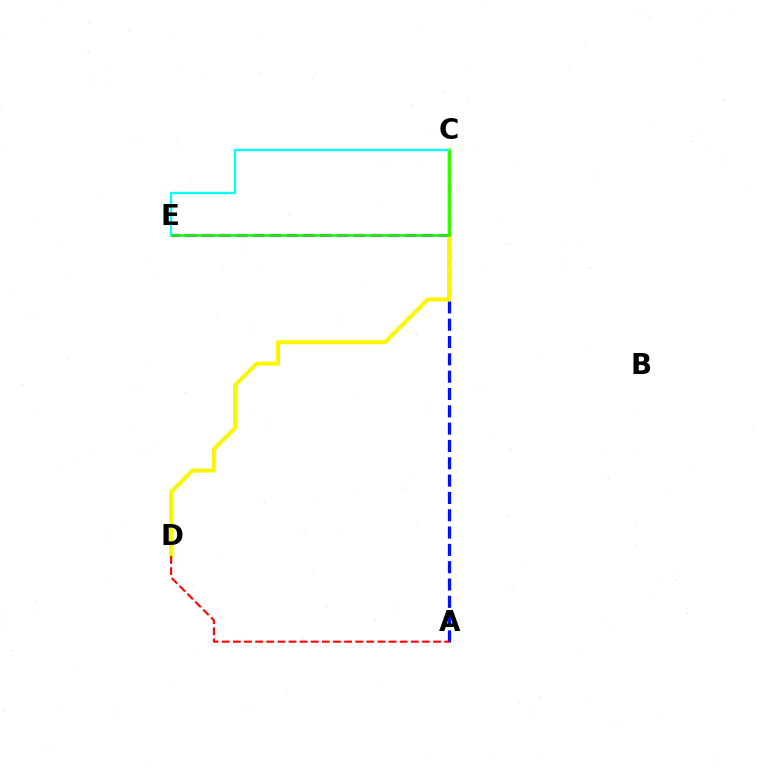{('A', 'C'): [{'color': '#0010ff', 'line_style': 'dashed', 'thickness': 2.35}], ('C', 'E'): [{'color': '#ee00ff', 'line_style': 'dashed', 'thickness': 2.29}, {'color': '#08ff00', 'line_style': 'solid', 'thickness': 1.84}, {'color': '#00fff6', 'line_style': 'solid', 'thickness': 1.67}], ('C', 'D'): [{'color': '#fcf500', 'line_style': 'solid', 'thickness': 2.87}], ('A', 'D'): [{'color': '#ff0000', 'line_style': 'dashed', 'thickness': 1.51}]}